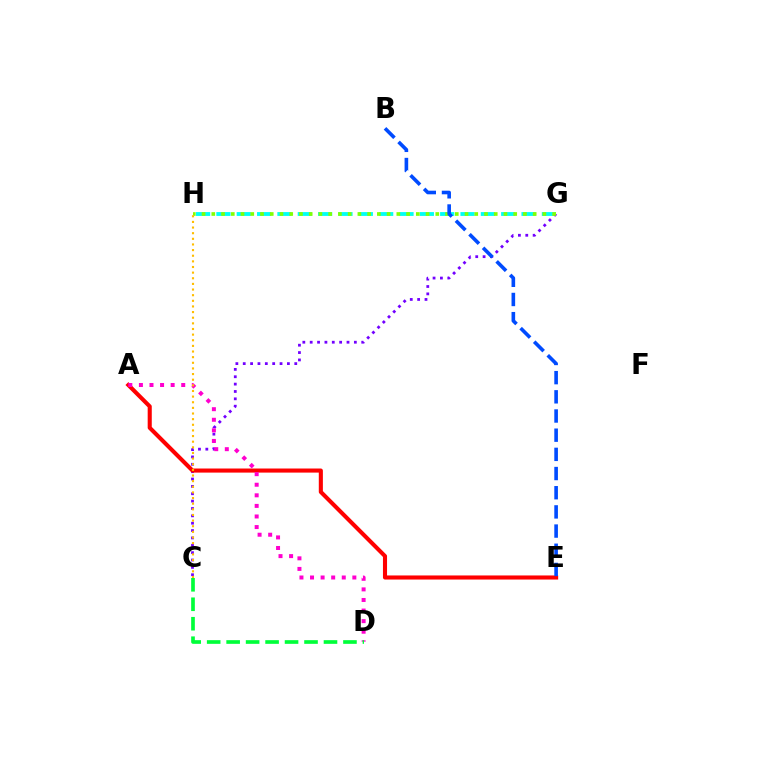{('G', 'H'): [{'color': '#00fff6', 'line_style': 'dashed', 'thickness': 2.76}, {'color': '#84ff00', 'line_style': 'dotted', 'thickness': 2.65}], ('C', 'G'): [{'color': '#7200ff', 'line_style': 'dotted', 'thickness': 2.0}], ('A', 'E'): [{'color': '#ff0000', 'line_style': 'solid', 'thickness': 2.94}], ('A', 'D'): [{'color': '#ff00cf', 'line_style': 'dotted', 'thickness': 2.87}], ('C', 'D'): [{'color': '#00ff39', 'line_style': 'dashed', 'thickness': 2.64}], ('C', 'H'): [{'color': '#ffbd00', 'line_style': 'dotted', 'thickness': 1.53}], ('B', 'E'): [{'color': '#004bff', 'line_style': 'dashed', 'thickness': 2.61}]}